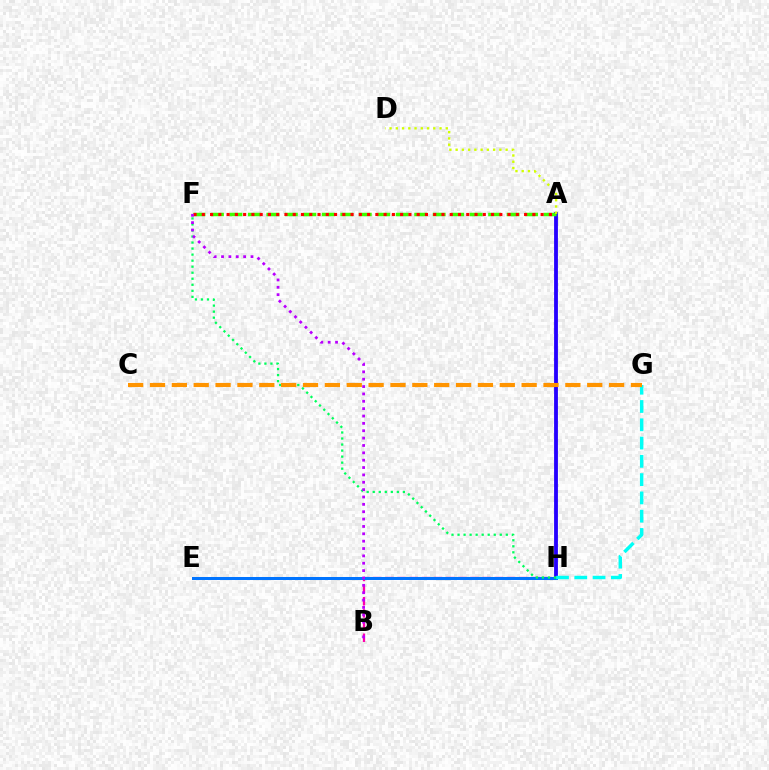{('A', 'H'): [{'color': '#2500ff', 'line_style': 'solid', 'thickness': 2.75}], ('B', 'H'): [{'color': '#ff00ac', 'line_style': 'dashed', 'thickness': 1.65}], ('E', 'H'): [{'color': '#0074ff', 'line_style': 'solid', 'thickness': 2.17}], ('G', 'H'): [{'color': '#00fff6', 'line_style': 'dashed', 'thickness': 2.48}], ('F', 'H'): [{'color': '#00ff5c', 'line_style': 'dotted', 'thickness': 1.64}], ('A', 'F'): [{'color': '#3dff00', 'line_style': 'dashed', 'thickness': 2.51}, {'color': '#ff0000', 'line_style': 'dotted', 'thickness': 2.25}], ('C', 'G'): [{'color': '#ff9400', 'line_style': 'dashed', 'thickness': 2.97}], ('A', 'D'): [{'color': '#d1ff00', 'line_style': 'dotted', 'thickness': 1.7}], ('B', 'F'): [{'color': '#b900ff', 'line_style': 'dotted', 'thickness': 2.0}]}